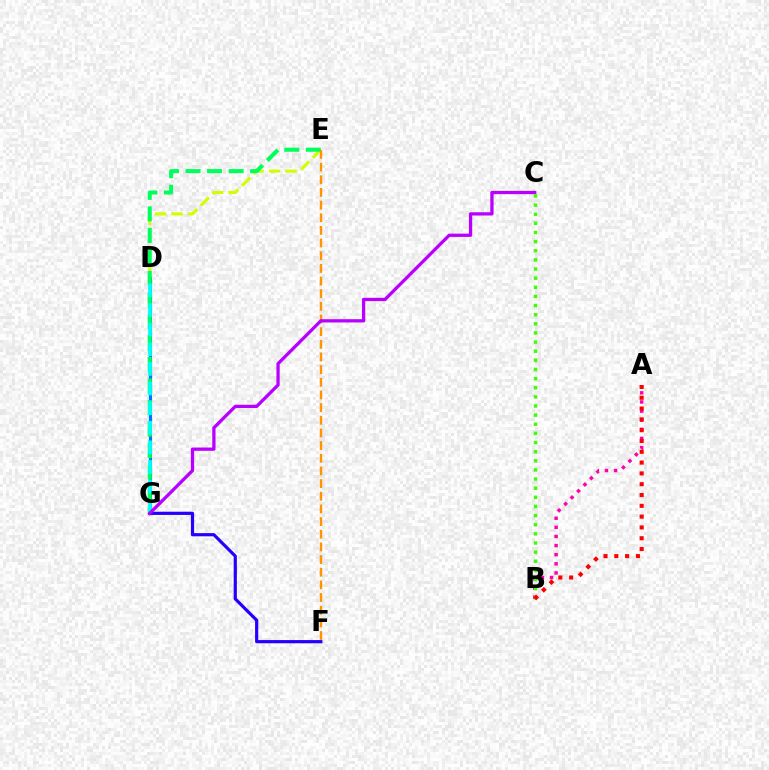{('D', 'E'): [{'color': '#d1ff00', 'line_style': 'dashed', 'thickness': 2.24}], ('D', 'G'): [{'color': '#0074ff', 'line_style': 'solid', 'thickness': 2.26}, {'color': '#00fff6', 'line_style': 'dashed', 'thickness': 2.66}], ('E', 'G'): [{'color': '#00ff5c', 'line_style': 'dashed', 'thickness': 2.92}], ('A', 'B'): [{'color': '#ff00ac', 'line_style': 'dotted', 'thickness': 2.48}, {'color': '#ff0000', 'line_style': 'dotted', 'thickness': 2.94}], ('E', 'F'): [{'color': '#ff9400', 'line_style': 'dashed', 'thickness': 1.72}], ('F', 'G'): [{'color': '#2500ff', 'line_style': 'solid', 'thickness': 2.3}], ('C', 'G'): [{'color': '#b900ff', 'line_style': 'solid', 'thickness': 2.36}], ('B', 'C'): [{'color': '#3dff00', 'line_style': 'dotted', 'thickness': 2.48}]}